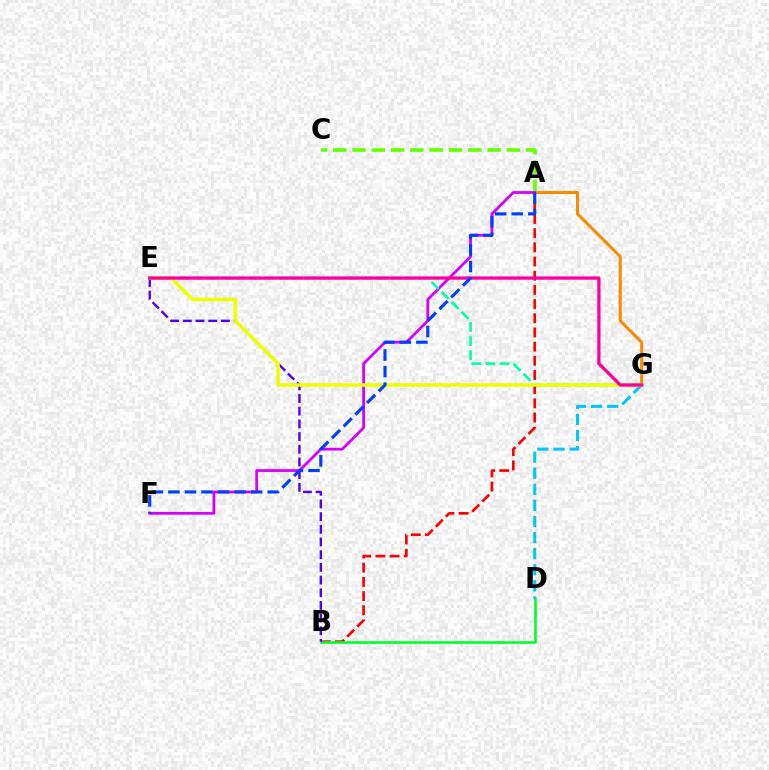{('A', 'G'): [{'color': '#ff8800', 'line_style': 'solid', 'thickness': 2.18}], ('A', 'C'): [{'color': '#66ff00', 'line_style': 'dashed', 'thickness': 2.62}], ('A', 'F'): [{'color': '#d600ff', 'line_style': 'solid', 'thickness': 2.0}, {'color': '#003fff', 'line_style': 'dashed', 'thickness': 2.25}], ('D', 'G'): [{'color': '#00c7ff', 'line_style': 'dashed', 'thickness': 2.19}], ('E', 'G'): [{'color': '#00ffaf', 'line_style': 'dashed', 'thickness': 1.92}, {'color': '#eeff00', 'line_style': 'solid', 'thickness': 2.55}, {'color': '#ff00a0', 'line_style': 'solid', 'thickness': 2.37}], ('A', 'B'): [{'color': '#ff0000', 'line_style': 'dashed', 'thickness': 1.93}], ('B', 'D'): [{'color': '#00ff27', 'line_style': 'solid', 'thickness': 1.88}], ('B', 'E'): [{'color': '#4f00ff', 'line_style': 'dashed', 'thickness': 1.72}]}